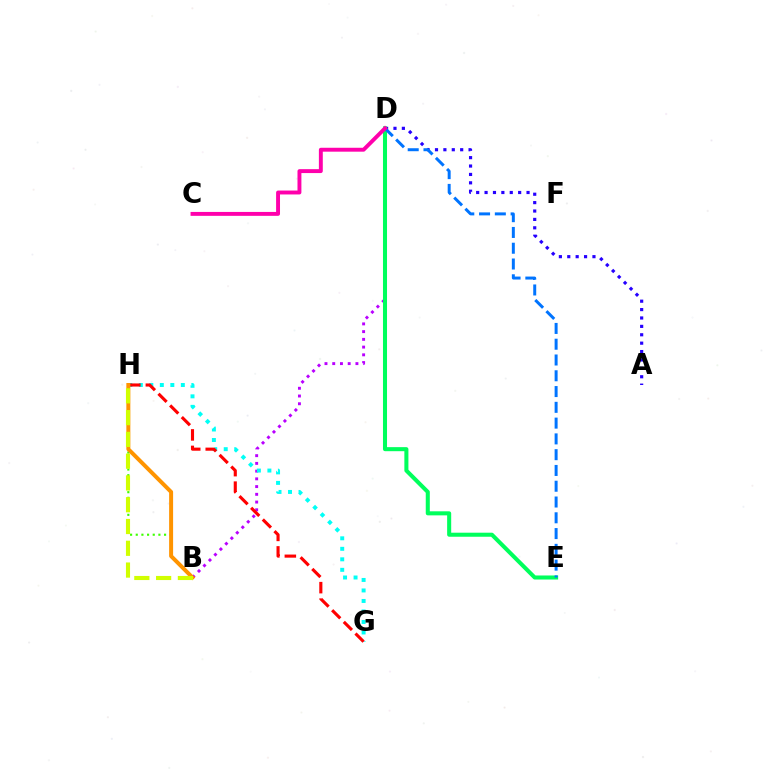{('B', 'D'): [{'color': '#b900ff', 'line_style': 'dotted', 'thickness': 2.1}], ('A', 'D'): [{'color': '#2500ff', 'line_style': 'dotted', 'thickness': 2.28}], ('D', 'E'): [{'color': '#00ff5c', 'line_style': 'solid', 'thickness': 2.91}, {'color': '#0074ff', 'line_style': 'dashed', 'thickness': 2.14}], ('B', 'H'): [{'color': '#3dff00', 'line_style': 'dotted', 'thickness': 1.54}, {'color': '#ff9400', 'line_style': 'solid', 'thickness': 2.87}, {'color': '#d1ff00', 'line_style': 'dashed', 'thickness': 2.96}], ('G', 'H'): [{'color': '#00fff6', 'line_style': 'dotted', 'thickness': 2.85}, {'color': '#ff0000', 'line_style': 'dashed', 'thickness': 2.24}], ('C', 'D'): [{'color': '#ff00ac', 'line_style': 'solid', 'thickness': 2.82}]}